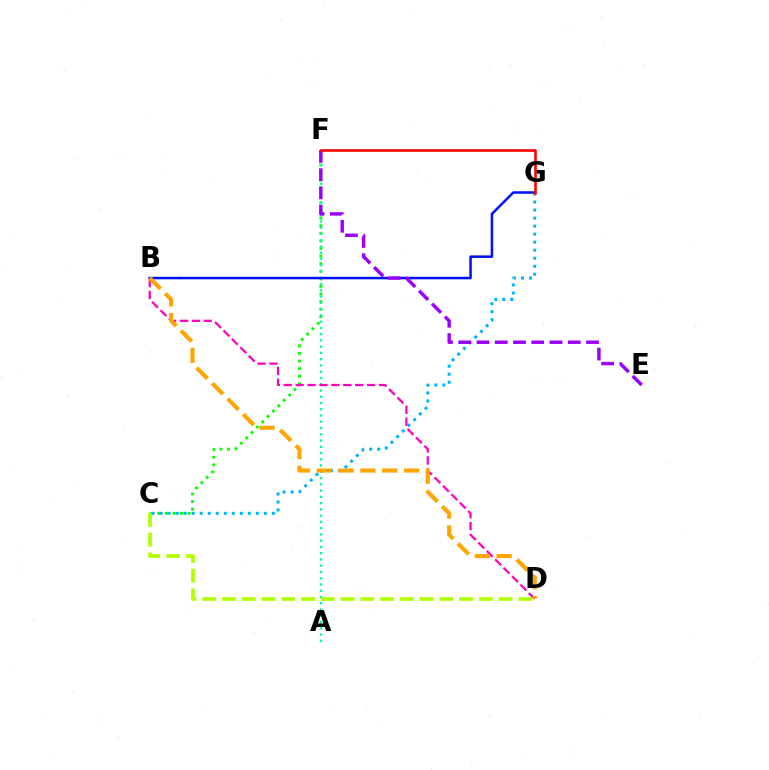{('C', 'F'): [{'color': '#08ff00', 'line_style': 'dotted', 'thickness': 2.06}], ('C', 'G'): [{'color': '#00b5ff', 'line_style': 'dotted', 'thickness': 2.18}], ('A', 'F'): [{'color': '#00ff9d', 'line_style': 'dotted', 'thickness': 1.7}], ('B', 'G'): [{'color': '#0010ff', 'line_style': 'solid', 'thickness': 1.82}], ('B', 'D'): [{'color': '#ff00bd', 'line_style': 'dashed', 'thickness': 1.62}, {'color': '#ffa500', 'line_style': 'dashed', 'thickness': 2.97}], ('E', 'F'): [{'color': '#9b00ff', 'line_style': 'dashed', 'thickness': 2.48}], ('F', 'G'): [{'color': '#ff0000', 'line_style': 'solid', 'thickness': 1.86}], ('C', 'D'): [{'color': '#b3ff00', 'line_style': 'dashed', 'thickness': 2.68}]}